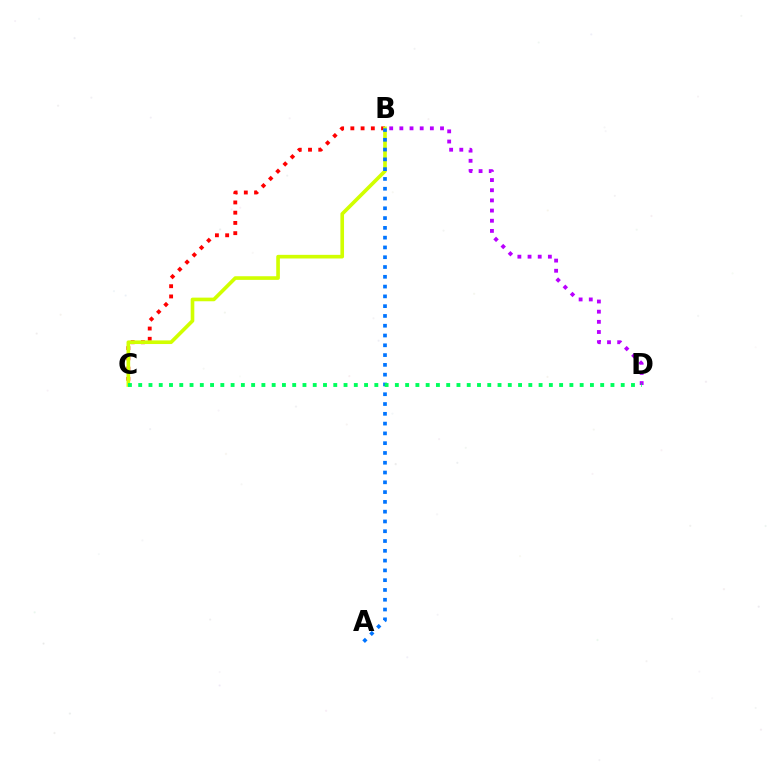{('B', 'D'): [{'color': '#b900ff', 'line_style': 'dotted', 'thickness': 2.76}], ('B', 'C'): [{'color': '#ff0000', 'line_style': 'dotted', 'thickness': 2.78}, {'color': '#d1ff00', 'line_style': 'solid', 'thickness': 2.62}], ('A', 'B'): [{'color': '#0074ff', 'line_style': 'dotted', 'thickness': 2.66}], ('C', 'D'): [{'color': '#00ff5c', 'line_style': 'dotted', 'thickness': 2.79}]}